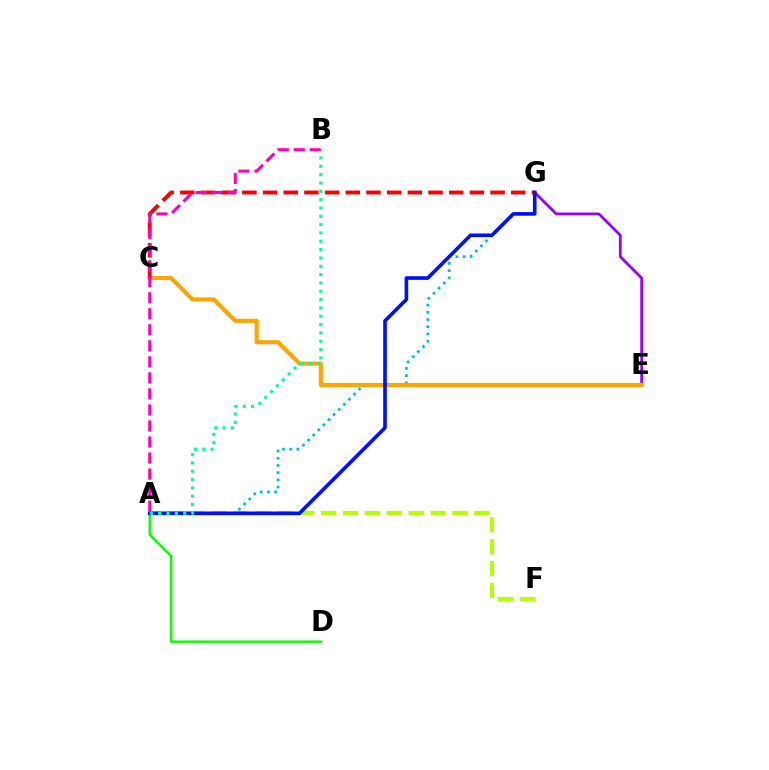{('E', 'G'): [{'color': '#9b00ff', 'line_style': 'solid', 'thickness': 2.0}], ('A', 'G'): [{'color': '#00b5ff', 'line_style': 'dotted', 'thickness': 1.96}, {'color': '#0010ff', 'line_style': 'solid', 'thickness': 2.61}], ('C', 'E'): [{'color': '#ffa500', 'line_style': 'solid', 'thickness': 2.96}], ('A', 'F'): [{'color': '#b3ff00', 'line_style': 'dashed', 'thickness': 2.98}], ('C', 'G'): [{'color': '#ff0000', 'line_style': 'dashed', 'thickness': 2.81}], ('A', 'D'): [{'color': '#08ff00', 'line_style': 'solid', 'thickness': 1.75}], ('A', 'B'): [{'color': '#00ff9d', 'line_style': 'dotted', 'thickness': 2.26}, {'color': '#ff00bd', 'line_style': 'dashed', 'thickness': 2.18}]}